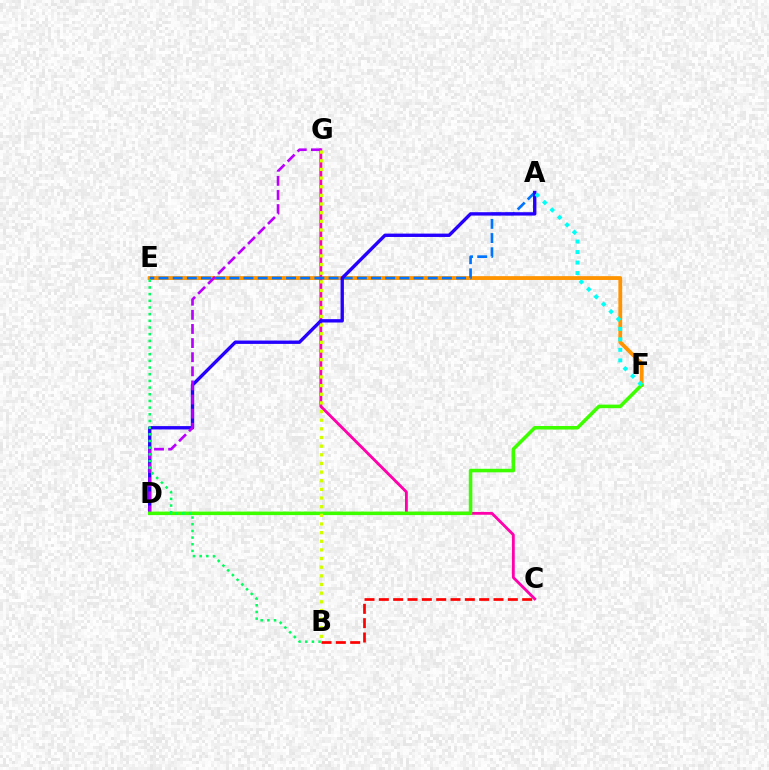{('B', 'C'): [{'color': '#ff0000', 'line_style': 'dashed', 'thickness': 1.95}], ('E', 'F'): [{'color': '#ff9400', 'line_style': 'solid', 'thickness': 2.75}], ('C', 'G'): [{'color': '#ff00ac', 'line_style': 'solid', 'thickness': 2.03}], ('A', 'E'): [{'color': '#0074ff', 'line_style': 'dashed', 'thickness': 1.93}], ('A', 'D'): [{'color': '#2500ff', 'line_style': 'solid', 'thickness': 2.42}], ('D', 'G'): [{'color': '#b900ff', 'line_style': 'dashed', 'thickness': 1.92}], ('D', 'F'): [{'color': '#3dff00', 'line_style': 'solid', 'thickness': 2.55}], ('B', 'E'): [{'color': '#00ff5c', 'line_style': 'dotted', 'thickness': 1.81}], ('A', 'F'): [{'color': '#00fff6', 'line_style': 'dotted', 'thickness': 2.85}], ('B', 'G'): [{'color': '#d1ff00', 'line_style': 'dotted', 'thickness': 2.35}]}